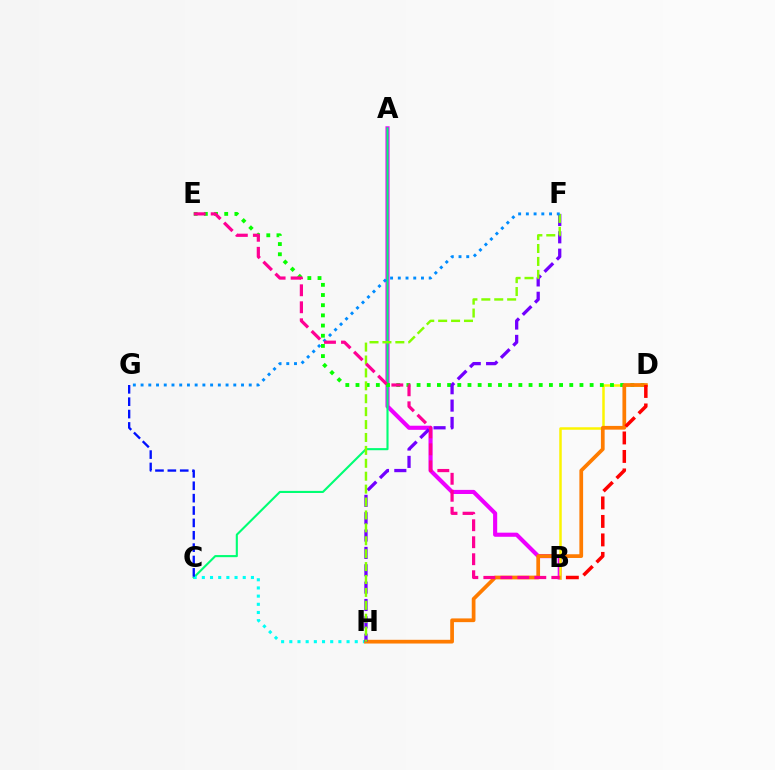{('A', 'B'): [{'color': '#ee00ff', 'line_style': 'solid', 'thickness': 2.96}], ('A', 'C'): [{'color': '#00ff74', 'line_style': 'solid', 'thickness': 1.52}], ('B', 'D'): [{'color': '#fcf500', 'line_style': 'solid', 'thickness': 1.8}, {'color': '#ff0000', 'line_style': 'dashed', 'thickness': 2.51}], ('D', 'E'): [{'color': '#08ff00', 'line_style': 'dotted', 'thickness': 2.77}], ('C', 'H'): [{'color': '#00fff6', 'line_style': 'dotted', 'thickness': 2.22}], ('C', 'G'): [{'color': '#0010ff', 'line_style': 'dashed', 'thickness': 1.68}], ('D', 'H'): [{'color': '#ff7c00', 'line_style': 'solid', 'thickness': 2.68}], ('F', 'H'): [{'color': '#7200ff', 'line_style': 'dashed', 'thickness': 2.36}, {'color': '#84ff00', 'line_style': 'dashed', 'thickness': 1.75}], ('F', 'G'): [{'color': '#008cff', 'line_style': 'dotted', 'thickness': 2.1}], ('B', 'E'): [{'color': '#ff0094', 'line_style': 'dashed', 'thickness': 2.31}]}